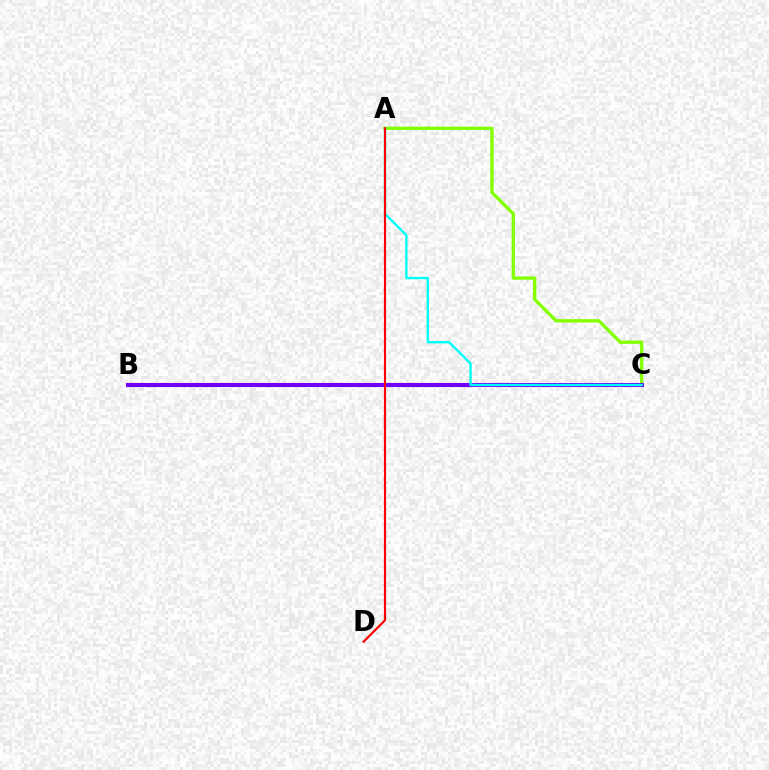{('A', 'C'): [{'color': '#84ff00', 'line_style': 'solid', 'thickness': 2.4}, {'color': '#00fff6', 'line_style': 'solid', 'thickness': 1.69}], ('B', 'C'): [{'color': '#7200ff', 'line_style': 'solid', 'thickness': 2.93}], ('A', 'D'): [{'color': '#ff0000', 'line_style': 'solid', 'thickness': 1.55}]}